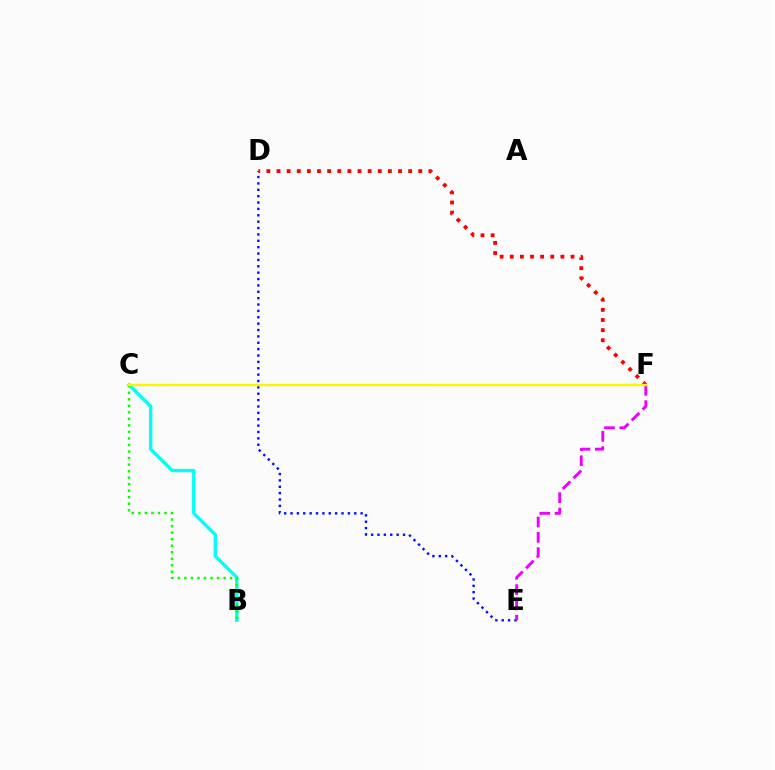{('D', 'E'): [{'color': '#0010ff', 'line_style': 'dotted', 'thickness': 1.73}], ('D', 'F'): [{'color': '#ff0000', 'line_style': 'dotted', 'thickness': 2.75}], ('B', 'C'): [{'color': '#00fff6', 'line_style': 'solid', 'thickness': 2.43}, {'color': '#08ff00', 'line_style': 'dotted', 'thickness': 1.77}], ('E', 'F'): [{'color': '#ee00ff', 'line_style': 'dashed', 'thickness': 2.08}], ('C', 'F'): [{'color': '#fcf500', 'line_style': 'solid', 'thickness': 1.78}]}